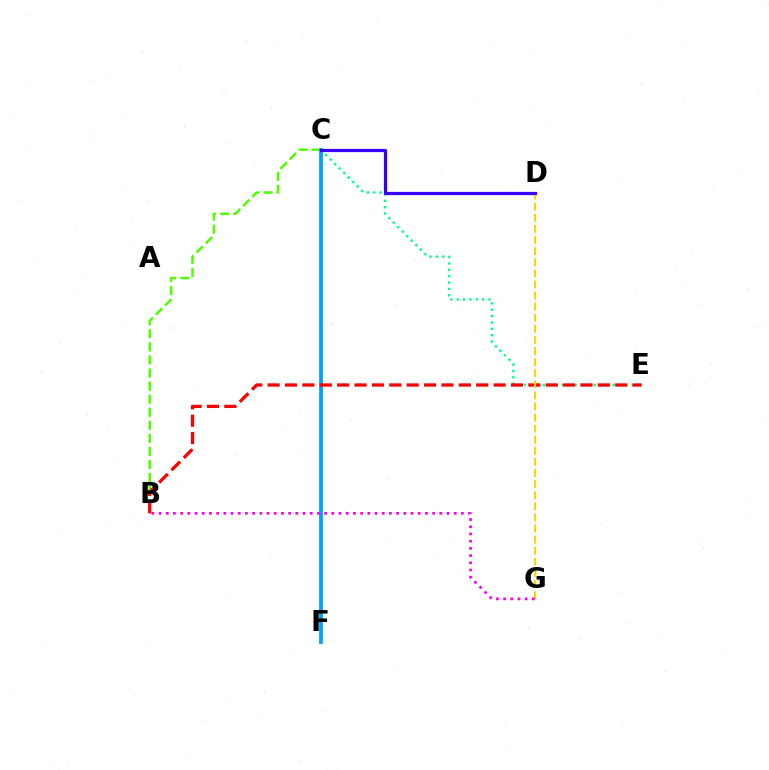{('B', 'C'): [{'color': '#4fff00', 'line_style': 'dashed', 'thickness': 1.78}], ('C', 'F'): [{'color': '#009eff', 'line_style': 'solid', 'thickness': 2.67}], ('C', 'E'): [{'color': '#00ff86', 'line_style': 'dotted', 'thickness': 1.73}], ('B', 'E'): [{'color': '#ff0000', 'line_style': 'dashed', 'thickness': 2.36}], ('D', 'G'): [{'color': '#ffd500', 'line_style': 'dashed', 'thickness': 1.51}], ('B', 'G'): [{'color': '#ff00ed', 'line_style': 'dotted', 'thickness': 1.96}], ('C', 'D'): [{'color': '#3700ff', 'line_style': 'solid', 'thickness': 2.32}]}